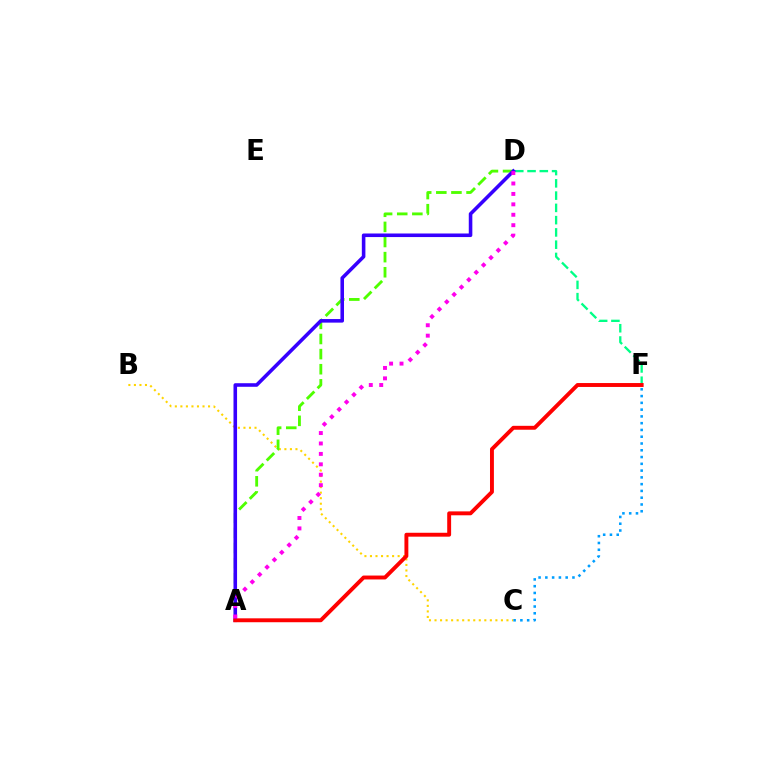{('B', 'C'): [{'color': '#ffd500', 'line_style': 'dotted', 'thickness': 1.5}], ('A', 'D'): [{'color': '#4fff00', 'line_style': 'dashed', 'thickness': 2.05}, {'color': '#3700ff', 'line_style': 'solid', 'thickness': 2.57}, {'color': '#ff00ed', 'line_style': 'dotted', 'thickness': 2.83}], ('D', 'F'): [{'color': '#00ff86', 'line_style': 'dashed', 'thickness': 1.67}], ('C', 'F'): [{'color': '#009eff', 'line_style': 'dotted', 'thickness': 1.84}], ('A', 'F'): [{'color': '#ff0000', 'line_style': 'solid', 'thickness': 2.81}]}